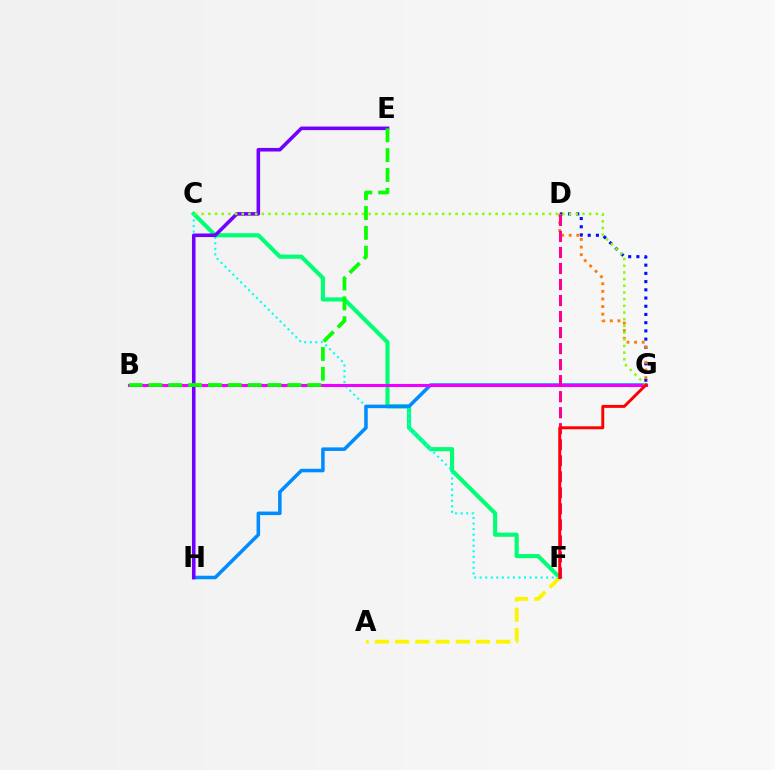{('C', 'F'): [{'color': '#00ff74', 'line_style': 'solid', 'thickness': 2.98}, {'color': '#00fff6', 'line_style': 'dotted', 'thickness': 1.51}], ('A', 'F'): [{'color': '#fcf500', 'line_style': 'dashed', 'thickness': 2.75}], ('D', 'G'): [{'color': '#0010ff', 'line_style': 'dotted', 'thickness': 2.23}, {'color': '#ff7c00', 'line_style': 'dotted', 'thickness': 2.07}], ('G', 'H'): [{'color': '#008cff', 'line_style': 'solid', 'thickness': 2.54}], ('B', 'G'): [{'color': '#ee00ff', 'line_style': 'solid', 'thickness': 2.23}], ('E', 'H'): [{'color': '#7200ff', 'line_style': 'solid', 'thickness': 2.58}], ('D', 'F'): [{'color': '#ff0094', 'line_style': 'dashed', 'thickness': 2.18}], ('C', 'G'): [{'color': '#84ff00', 'line_style': 'dotted', 'thickness': 1.82}], ('F', 'G'): [{'color': '#ff0000', 'line_style': 'solid', 'thickness': 2.12}], ('B', 'E'): [{'color': '#08ff00', 'line_style': 'dashed', 'thickness': 2.7}]}